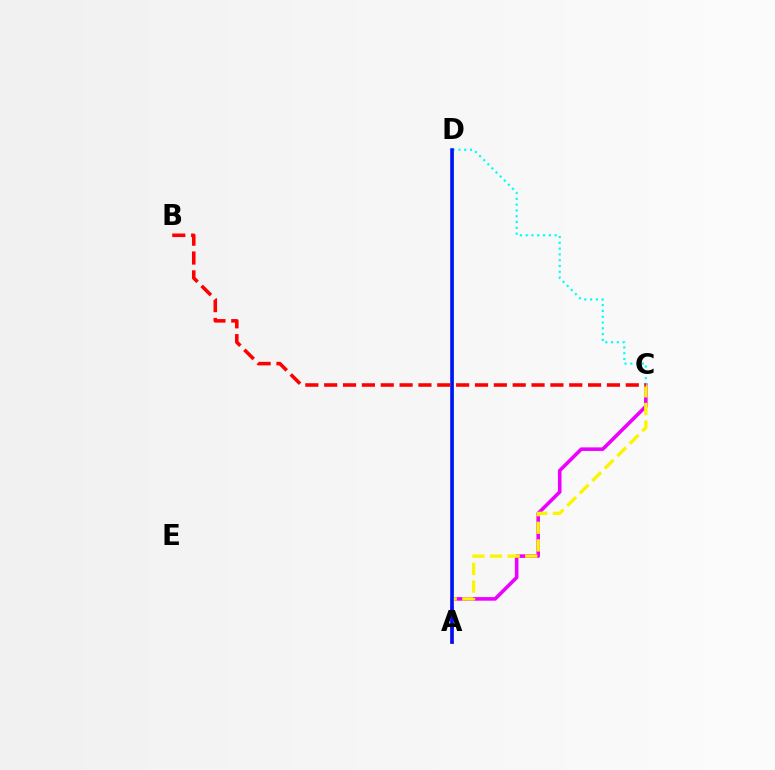{('A', 'D'): [{'color': '#08ff00', 'line_style': 'solid', 'thickness': 1.97}, {'color': '#0010ff', 'line_style': 'solid', 'thickness': 2.57}], ('A', 'C'): [{'color': '#ee00ff', 'line_style': 'solid', 'thickness': 2.58}, {'color': '#fcf500', 'line_style': 'dashed', 'thickness': 2.39}], ('C', 'D'): [{'color': '#00fff6', 'line_style': 'dotted', 'thickness': 1.58}], ('B', 'C'): [{'color': '#ff0000', 'line_style': 'dashed', 'thickness': 2.56}]}